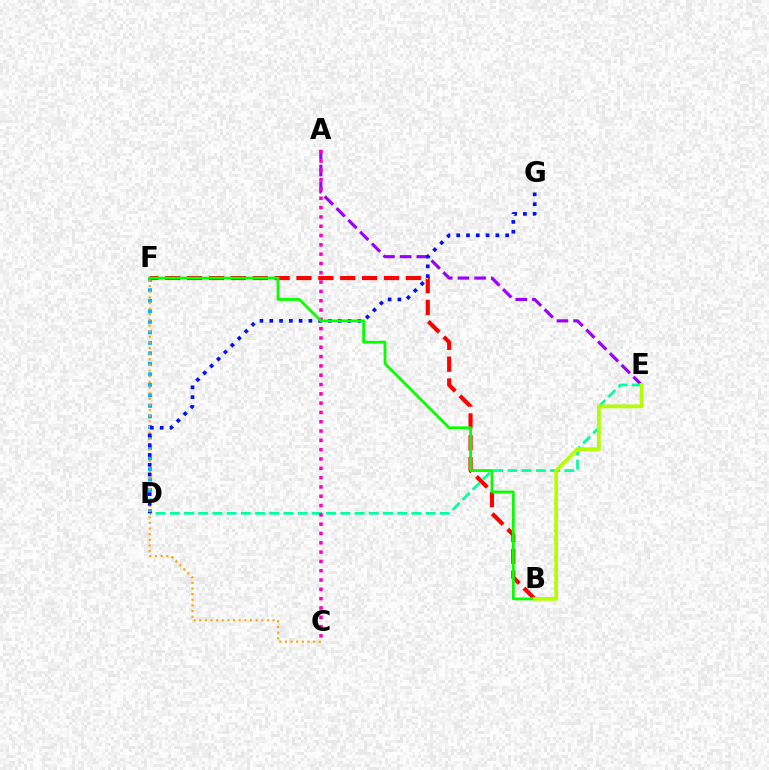{('D', 'F'): [{'color': '#00b5ff', 'line_style': 'dotted', 'thickness': 2.86}], ('A', 'E'): [{'color': '#9b00ff', 'line_style': 'dashed', 'thickness': 2.26}], ('B', 'F'): [{'color': '#ff0000', 'line_style': 'dashed', 'thickness': 2.97}, {'color': '#08ff00', 'line_style': 'solid', 'thickness': 2.0}], ('C', 'F'): [{'color': '#ffa500', 'line_style': 'dotted', 'thickness': 1.53}], ('D', 'E'): [{'color': '#00ff9d', 'line_style': 'dashed', 'thickness': 1.93}], ('D', 'G'): [{'color': '#0010ff', 'line_style': 'dotted', 'thickness': 2.66}], ('A', 'C'): [{'color': '#ff00bd', 'line_style': 'dotted', 'thickness': 2.53}], ('B', 'E'): [{'color': '#b3ff00', 'line_style': 'solid', 'thickness': 2.68}]}